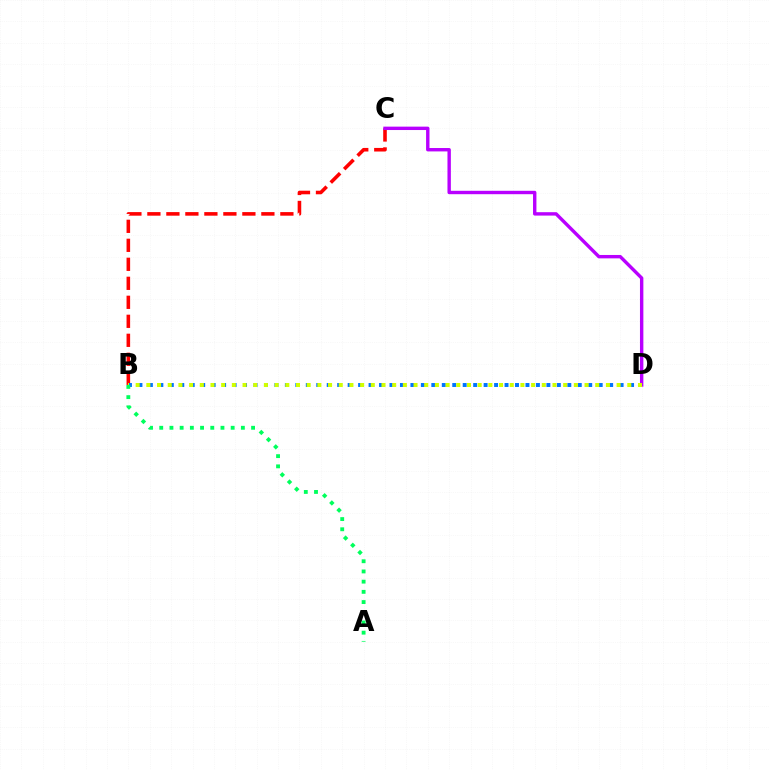{('B', 'C'): [{'color': '#ff0000', 'line_style': 'dashed', 'thickness': 2.58}], ('C', 'D'): [{'color': '#b900ff', 'line_style': 'solid', 'thickness': 2.44}], ('B', 'D'): [{'color': '#0074ff', 'line_style': 'dotted', 'thickness': 2.84}, {'color': '#d1ff00', 'line_style': 'dotted', 'thickness': 2.9}], ('A', 'B'): [{'color': '#00ff5c', 'line_style': 'dotted', 'thickness': 2.77}]}